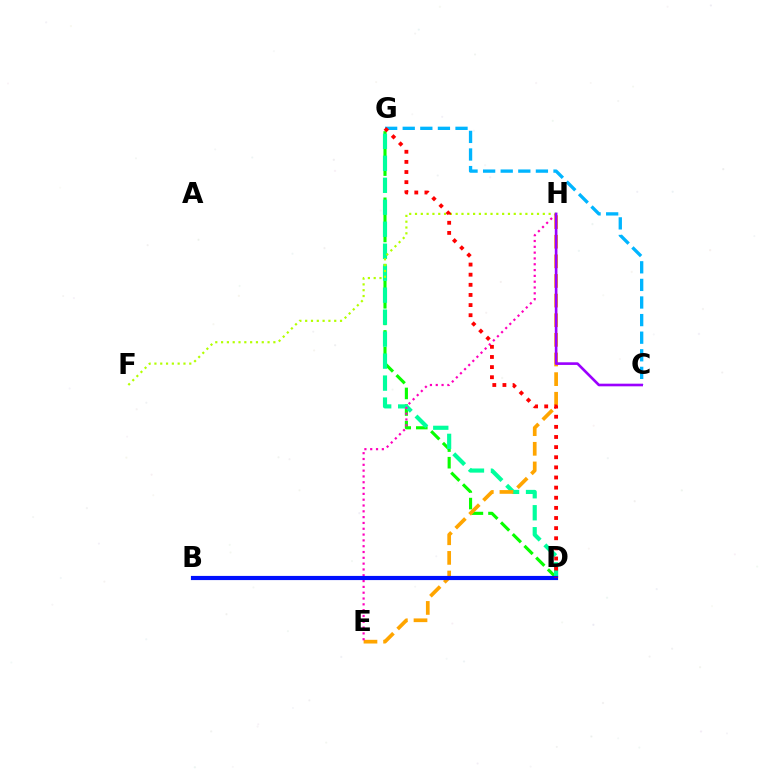{('C', 'G'): [{'color': '#00b5ff', 'line_style': 'dashed', 'thickness': 2.39}], ('D', 'G'): [{'color': '#08ff00', 'line_style': 'dashed', 'thickness': 2.25}, {'color': '#00ff9d', 'line_style': 'dashed', 'thickness': 2.99}, {'color': '#ff0000', 'line_style': 'dotted', 'thickness': 2.75}], ('E', 'H'): [{'color': '#ffa500', 'line_style': 'dashed', 'thickness': 2.67}, {'color': '#ff00bd', 'line_style': 'dotted', 'thickness': 1.58}], ('B', 'D'): [{'color': '#0010ff', 'line_style': 'solid', 'thickness': 3.0}], ('F', 'H'): [{'color': '#b3ff00', 'line_style': 'dotted', 'thickness': 1.58}], ('C', 'H'): [{'color': '#9b00ff', 'line_style': 'solid', 'thickness': 1.9}]}